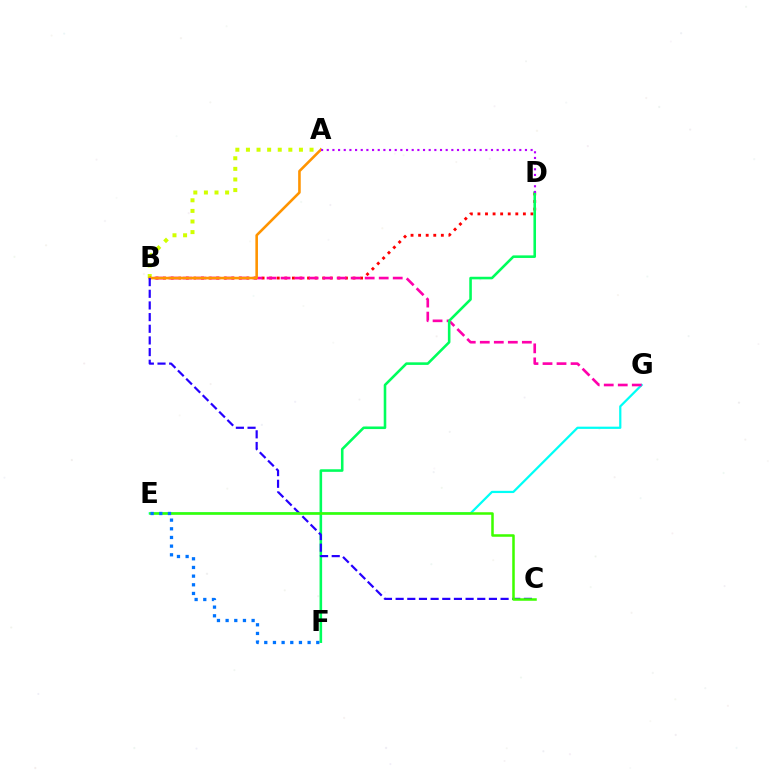{('A', 'B'): [{'color': '#d1ff00', 'line_style': 'dotted', 'thickness': 2.88}, {'color': '#ff9400', 'line_style': 'solid', 'thickness': 1.86}], ('B', 'D'): [{'color': '#ff0000', 'line_style': 'dotted', 'thickness': 2.06}], ('E', 'G'): [{'color': '#00fff6', 'line_style': 'solid', 'thickness': 1.61}], ('B', 'G'): [{'color': '#ff00ac', 'line_style': 'dashed', 'thickness': 1.9}], ('D', 'F'): [{'color': '#00ff5c', 'line_style': 'solid', 'thickness': 1.86}], ('B', 'C'): [{'color': '#2500ff', 'line_style': 'dashed', 'thickness': 1.58}], ('C', 'E'): [{'color': '#3dff00', 'line_style': 'solid', 'thickness': 1.82}], ('E', 'F'): [{'color': '#0074ff', 'line_style': 'dotted', 'thickness': 2.35}], ('A', 'D'): [{'color': '#b900ff', 'line_style': 'dotted', 'thickness': 1.54}]}